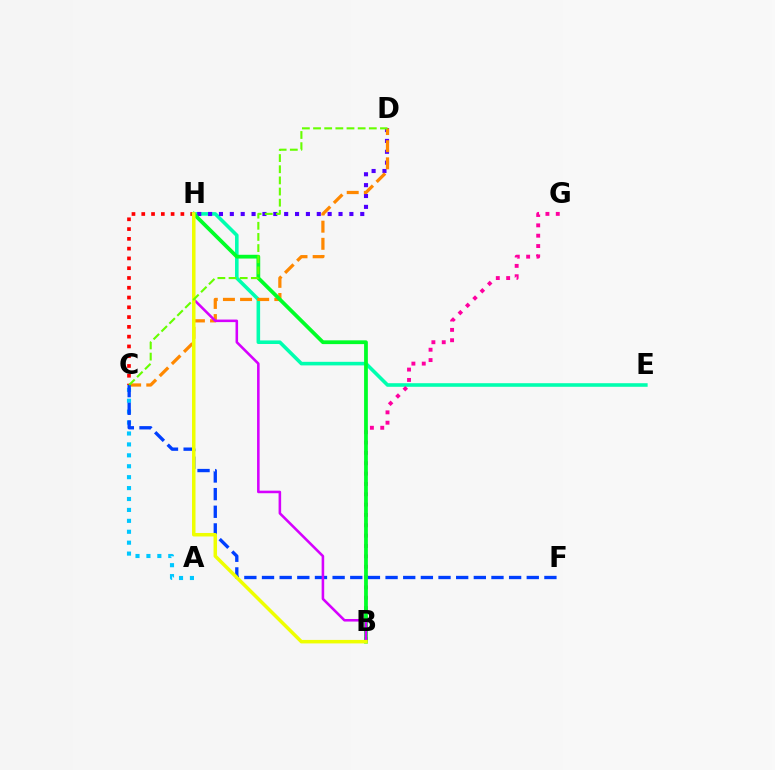{('E', 'H'): [{'color': '#00ffaf', 'line_style': 'solid', 'thickness': 2.58}], ('D', 'H'): [{'color': '#4f00ff', 'line_style': 'dotted', 'thickness': 2.95}], ('A', 'C'): [{'color': '#00c7ff', 'line_style': 'dotted', 'thickness': 2.97}], ('C', 'H'): [{'color': '#ff0000', 'line_style': 'dotted', 'thickness': 2.66}], ('B', 'G'): [{'color': '#ff00a0', 'line_style': 'dotted', 'thickness': 2.81}], ('C', 'D'): [{'color': '#ff8800', 'line_style': 'dashed', 'thickness': 2.33}, {'color': '#66ff00', 'line_style': 'dashed', 'thickness': 1.52}], ('C', 'F'): [{'color': '#003fff', 'line_style': 'dashed', 'thickness': 2.4}], ('B', 'H'): [{'color': '#00ff27', 'line_style': 'solid', 'thickness': 2.71}, {'color': '#d600ff', 'line_style': 'solid', 'thickness': 1.85}, {'color': '#eeff00', 'line_style': 'solid', 'thickness': 2.52}]}